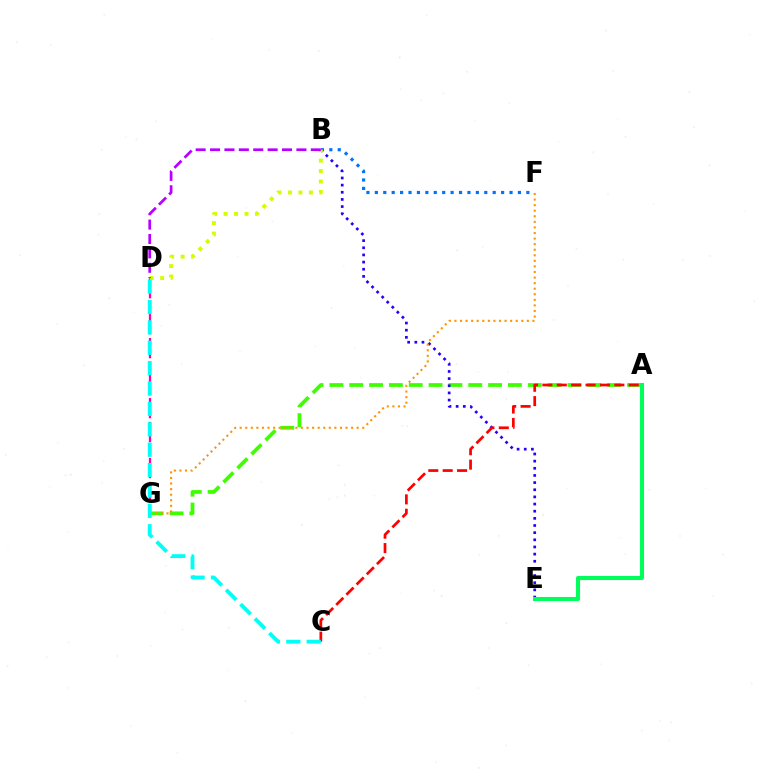{('D', 'G'): [{'color': '#ff00ac', 'line_style': 'dashed', 'thickness': 1.63}], ('A', 'G'): [{'color': '#3dff00', 'line_style': 'dashed', 'thickness': 2.7}], ('B', 'E'): [{'color': '#2500ff', 'line_style': 'dotted', 'thickness': 1.94}], ('B', 'F'): [{'color': '#0074ff', 'line_style': 'dotted', 'thickness': 2.29}], ('F', 'G'): [{'color': '#ff9400', 'line_style': 'dotted', 'thickness': 1.51}], ('B', 'D'): [{'color': '#d1ff00', 'line_style': 'dotted', 'thickness': 2.84}, {'color': '#b900ff', 'line_style': 'dashed', 'thickness': 1.96}], ('A', 'E'): [{'color': '#00ff5c', 'line_style': 'solid', 'thickness': 2.95}], ('A', 'C'): [{'color': '#ff0000', 'line_style': 'dashed', 'thickness': 1.96}], ('C', 'D'): [{'color': '#00fff6', 'line_style': 'dashed', 'thickness': 2.77}]}